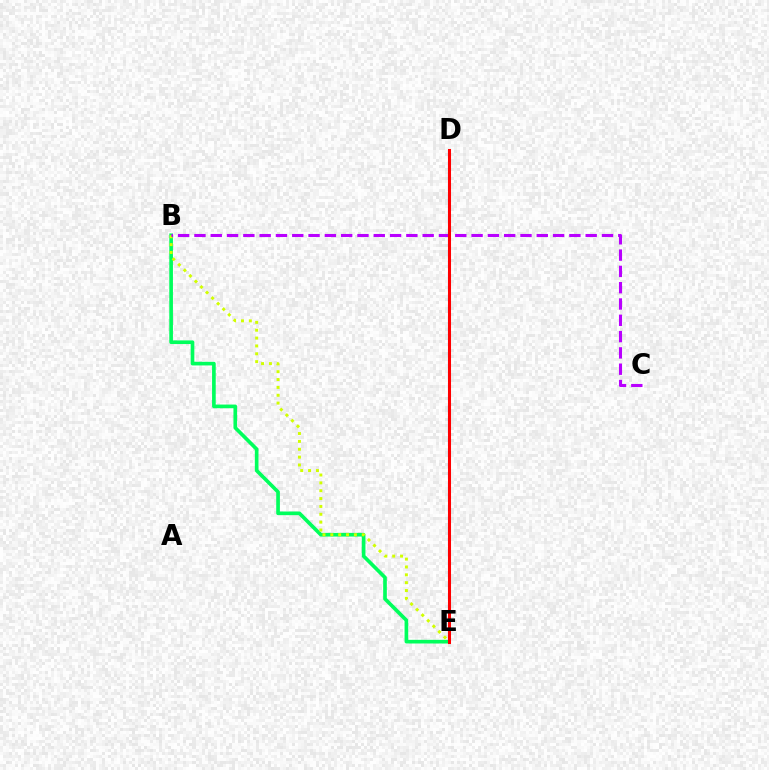{('B', 'E'): [{'color': '#00ff5c', 'line_style': 'solid', 'thickness': 2.63}, {'color': '#d1ff00', 'line_style': 'dotted', 'thickness': 2.13}], ('B', 'C'): [{'color': '#b900ff', 'line_style': 'dashed', 'thickness': 2.21}], ('D', 'E'): [{'color': '#0074ff', 'line_style': 'dashed', 'thickness': 1.51}, {'color': '#ff0000', 'line_style': 'solid', 'thickness': 2.19}]}